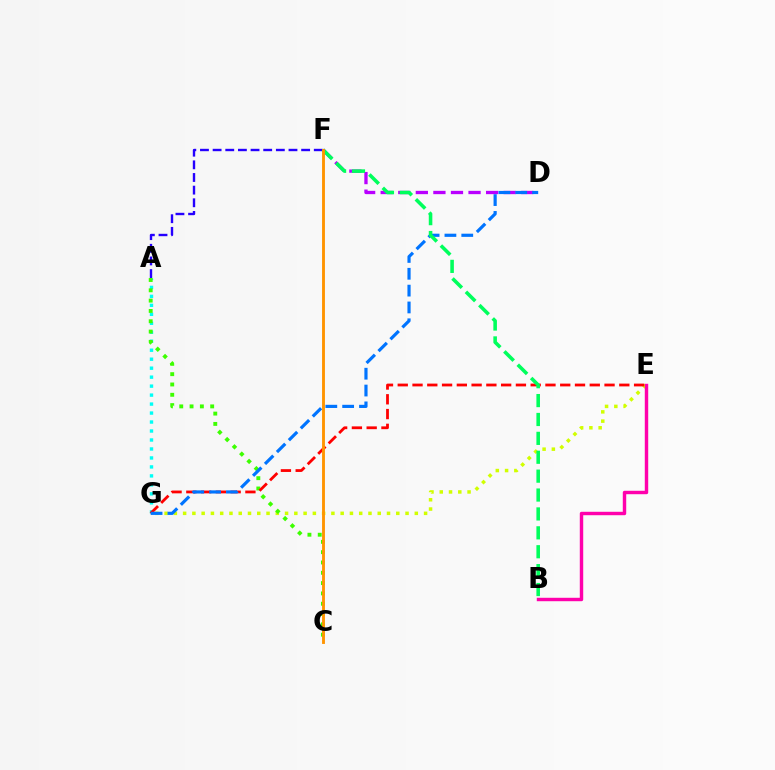{('D', 'F'): [{'color': '#b900ff', 'line_style': 'dashed', 'thickness': 2.39}], ('E', 'G'): [{'color': '#d1ff00', 'line_style': 'dotted', 'thickness': 2.52}, {'color': '#ff0000', 'line_style': 'dashed', 'thickness': 2.01}], ('A', 'G'): [{'color': '#00fff6', 'line_style': 'dotted', 'thickness': 2.44}], ('A', 'C'): [{'color': '#3dff00', 'line_style': 'dotted', 'thickness': 2.8}], ('A', 'F'): [{'color': '#2500ff', 'line_style': 'dashed', 'thickness': 1.72}], ('B', 'E'): [{'color': '#ff00ac', 'line_style': 'solid', 'thickness': 2.47}], ('D', 'G'): [{'color': '#0074ff', 'line_style': 'dashed', 'thickness': 2.29}], ('B', 'F'): [{'color': '#00ff5c', 'line_style': 'dashed', 'thickness': 2.57}], ('C', 'F'): [{'color': '#ff9400', 'line_style': 'solid', 'thickness': 2.07}]}